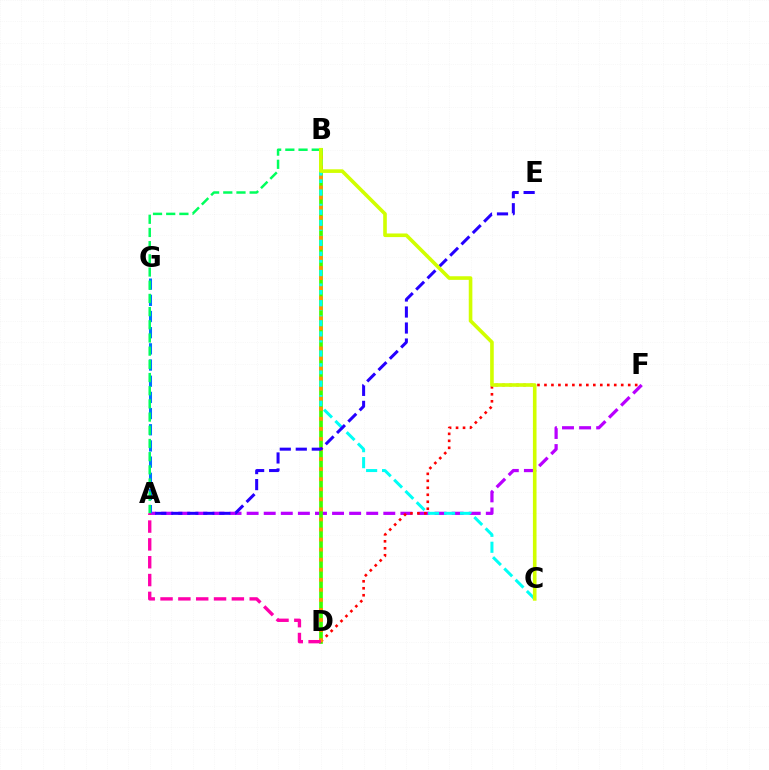{('A', 'F'): [{'color': '#b900ff', 'line_style': 'dashed', 'thickness': 2.32}], ('A', 'G'): [{'color': '#0074ff', 'line_style': 'dashed', 'thickness': 2.2}], ('B', 'D'): [{'color': '#3dff00', 'line_style': 'solid', 'thickness': 2.66}, {'color': '#ff9400', 'line_style': 'dotted', 'thickness': 2.73}], ('D', 'F'): [{'color': '#ff0000', 'line_style': 'dotted', 'thickness': 1.9}], ('B', 'C'): [{'color': '#00fff6', 'line_style': 'dashed', 'thickness': 2.17}, {'color': '#d1ff00', 'line_style': 'solid', 'thickness': 2.61}], ('A', 'E'): [{'color': '#2500ff', 'line_style': 'dashed', 'thickness': 2.18}], ('A', 'B'): [{'color': '#00ff5c', 'line_style': 'dashed', 'thickness': 1.79}], ('A', 'D'): [{'color': '#ff00ac', 'line_style': 'dashed', 'thickness': 2.42}]}